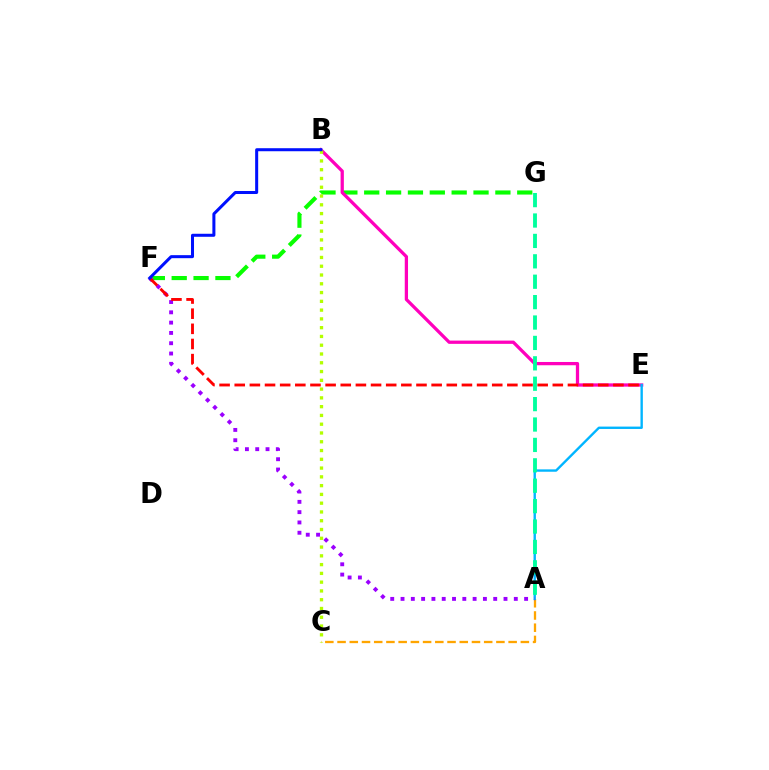{('F', 'G'): [{'color': '#08ff00', 'line_style': 'dashed', 'thickness': 2.97}], ('B', 'E'): [{'color': '#ff00bd', 'line_style': 'solid', 'thickness': 2.35}], ('A', 'C'): [{'color': '#ffa500', 'line_style': 'dashed', 'thickness': 1.66}], ('A', 'E'): [{'color': '#00b5ff', 'line_style': 'solid', 'thickness': 1.71}], ('A', 'F'): [{'color': '#9b00ff', 'line_style': 'dotted', 'thickness': 2.8}], ('B', 'C'): [{'color': '#b3ff00', 'line_style': 'dotted', 'thickness': 2.38}], ('E', 'F'): [{'color': '#ff0000', 'line_style': 'dashed', 'thickness': 2.06}], ('A', 'G'): [{'color': '#00ff9d', 'line_style': 'dashed', 'thickness': 2.77}], ('B', 'F'): [{'color': '#0010ff', 'line_style': 'solid', 'thickness': 2.18}]}